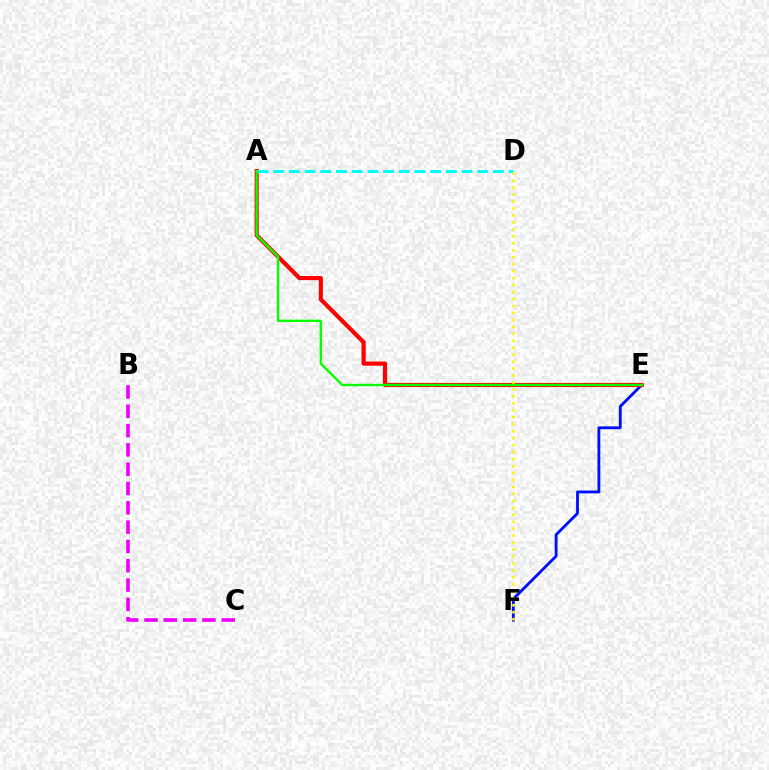{('E', 'F'): [{'color': '#0010ff', 'line_style': 'solid', 'thickness': 2.05}], ('A', 'E'): [{'color': '#ff0000', 'line_style': 'solid', 'thickness': 2.98}, {'color': '#08ff00', 'line_style': 'solid', 'thickness': 1.72}], ('A', 'D'): [{'color': '#00fff6', 'line_style': 'dashed', 'thickness': 2.13}], ('B', 'C'): [{'color': '#ee00ff', 'line_style': 'dashed', 'thickness': 2.62}], ('D', 'F'): [{'color': '#fcf500', 'line_style': 'dotted', 'thickness': 1.89}]}